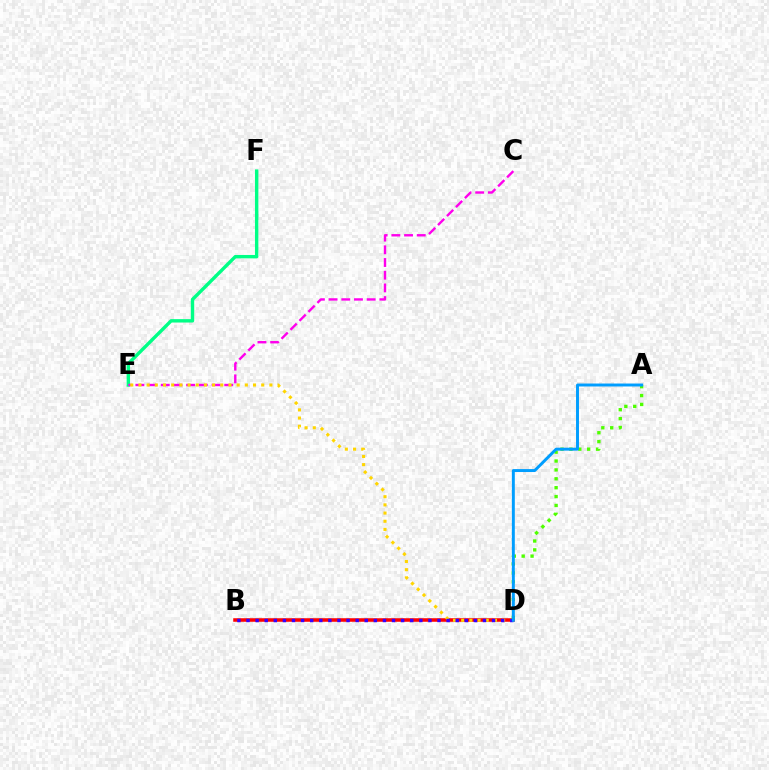{('B', 'D'): [{'color': '#ff0000', 'line_style': 'solid', 'thickness': 2.54}, {'color': '#3700ff', 'line_style': 'dotted', 'thickness': 2.47}], ('E', 'F'): [{'color': '#00ff86', 'line_style': 'solid', 'thickness': 2.45}], ('C', 'E'): [{'color': '#ff00ed', 'line_style': 'dashed', 'thickness': 1.72}], ('D', 'E'): [{'color': '#ffd500', 'line_style': 'dotted', 'thickness': 2.22}], ('A', 'D'): [{'color': '#4fff00', 'line_style': 'dotted', 'thickness': 2.41}, {'color': '#009eff', 'line_style': 'solid', 'thickness': 2.12}]}